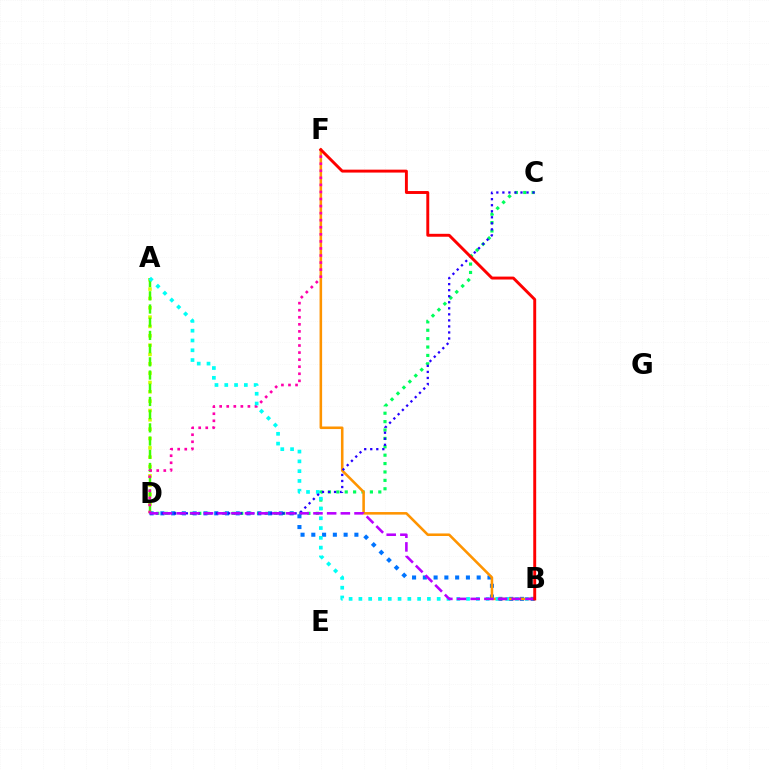{('C', 'D'): [{'color': '#00ff5c', 'line_style': 'dotted', 'thickness': 2.28}, {'color': '#2500ff', 'line_style': 'dotted', 'thickness': 1.64}], ('A', 'D'): [{'color': '#d1ff00', 'line_style': 'dotted', 'thickness': 2.54}, {'color': '#3dff00', 'line_style': 'dashed', 'thickness': 1.79}], ('B', 'D'): [{'color': '#0074ff', 'line_style': 'dotted', 'thickness': 2.93}, {'color': '#b900ff', 'line_style': 'dashed', 'thickness': 1.86}], ('B', 'F'): [{'color': '#ff9400', 'line_style': 'solid', 'thickness': 1.85}, {'color': '#ff0000', 'line_style': 'solid', 'thickness': 2.1}], ('D', 'F'): [{'color': '#ff00ac', 'line_style': 'dotted', 'thickness': 1.92}], ('A', 'B'): [{'color': '#00fff6', 'line_style': 'dotted', 'thickness': 2.66}]}